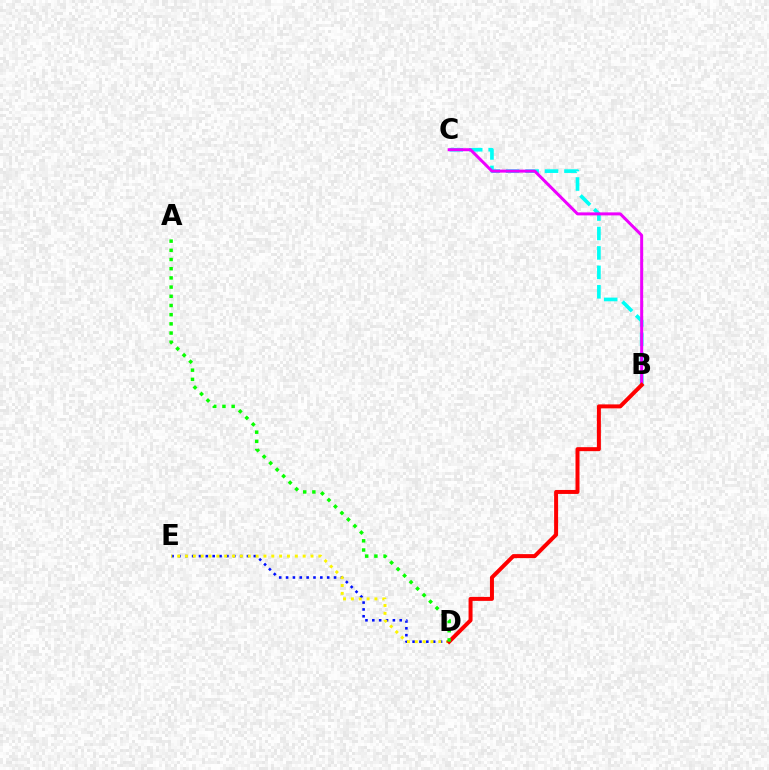{('B', 'C'): [{'color': '#00fff6', 'line_style': 'dashed', 'thickness': 2.64}, {'color': '#ee00ff', 'line_style': 'solid', 'thickness': 2.16}], ('D', 'E'): [{'color': '#0010ff', 'line_style': 'dotted', 'thickness': 1.86}, {'color': '#fcf500', 'line_style': 'dotted', 'thickness': 2.13}], ('B', 'D'): [{'color': '#ff0000', 'line_style': 'solid', 'thickness': 2.87}], ('A', 'D'): [{'color': '#08ff00', 'line_style': 'dotted', 'thickness': 2.5}]}